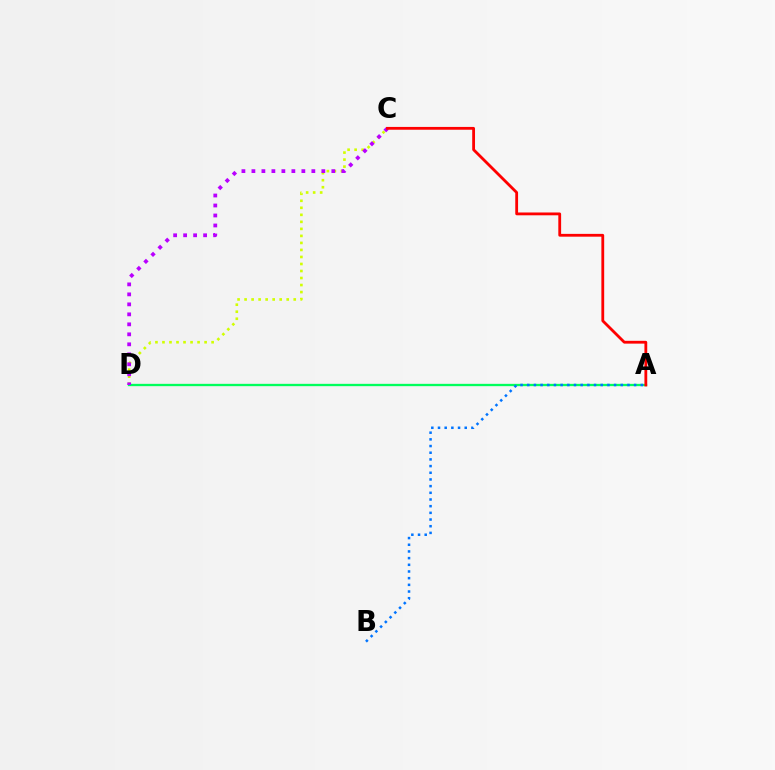{('A', 'D'): [{'color': '#00ff5c', 'line_style': 'solid', 'thickness': 1.67}], ('C', 'D'): [{'color': '#d1ff00', 'line_style': 'dotted', 'thickness': 1.91}, {'color': '#b900ff', 'line_style': 'dotted', 'thickness': 2.71}], ('A', 'B'): [{'color': '#0074ff', 'line_style': 'dotted', 'thickness': 1.81}], ('A', 'C'): [{'color': '#ff0000', 'line_style': 'solid', 'thickness': 2.02}]}